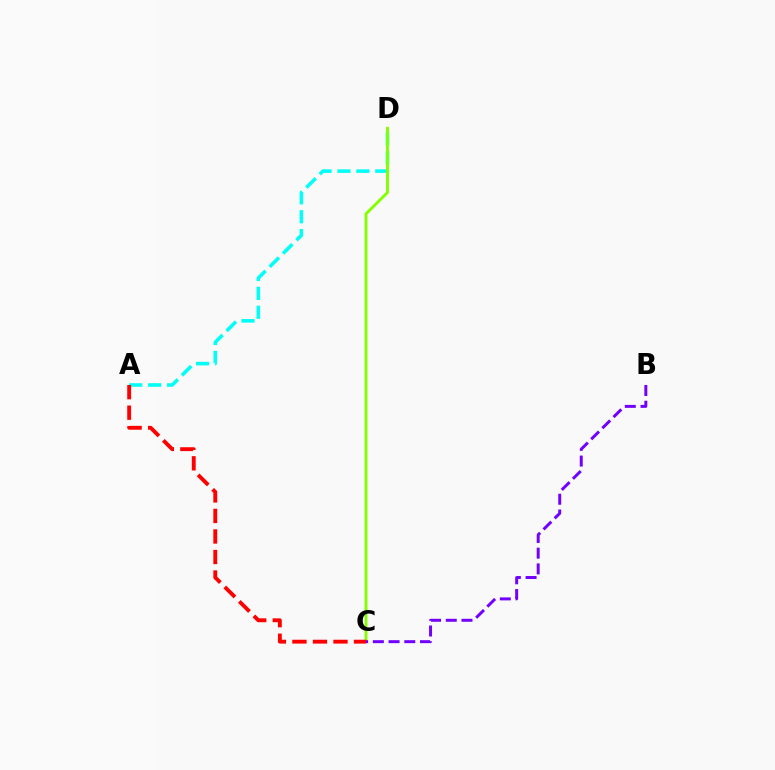{('A', 'D'): [{'color': '#00fff6', 'line_style': 'dashed', 'thickness': 2.57}], ('C', 'D'): [{'color': '#84ff00', 'line_style': 'solid', 'thickness': 2.09}], ('B', 'C'): [{'color': '#7200ff', 'line_style': 'dashed', 'thickness': 2.14}], ('A', 'C'): [{'color': '#ff0000', 'line_style': 'dashed', 'thickness': 2.79}]}